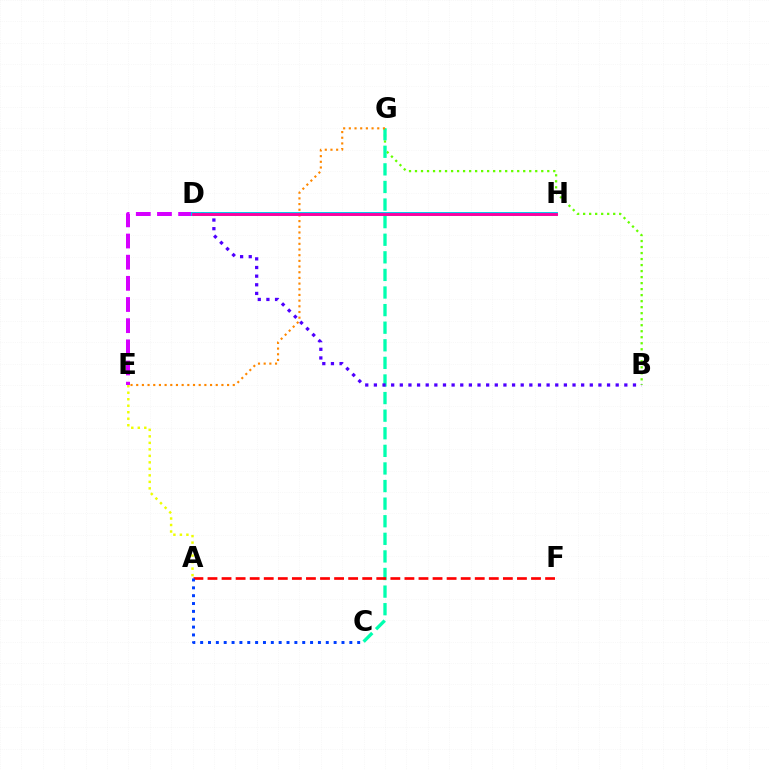{('D', 'E'): [{'color': '#d600ff', 'line_style': 'dashed', 'thickness': 2.87}], ('B', 'G'): [{'color': '#66ff00', 'line_style': 'dotted', 'thickness': 1.63}], ('C', 'G'): [{'color': '#00ffaf', 'line_style': 'dashed', 'thickness': 2.39}], ('B', 'D'): [{'color': '#4f00ff', 'line_style': 'dotted', 'thickness': 2.35}], ('D', 'H'): [{'color': '#00ff27', 'line_style': 'solid', 'thickness': 2.55}, {'color': '#00c7ff', 'line_style': 'solid', 'thickness': 2.68}, {'color': '#ff00a0', 'line_style': 'solid', 'thickness': 2.08}], ('A', 'F'): [{'color': '#ff0000', 'line_style': 'dashed', 'thickness': 1.91}], ('A', 'C'): [{'color': '#003fff', 'line_style': 'dotted', 'thickness': 2.13}], ('E', 'G'): [{'color': '#ff8800', 'line_style': 'dotted', 'thickness': 1.54}], ('A', 'E'): [{'color': '#eeff00', 'line_style': 'dotted', 'thickness': 1.77}]}